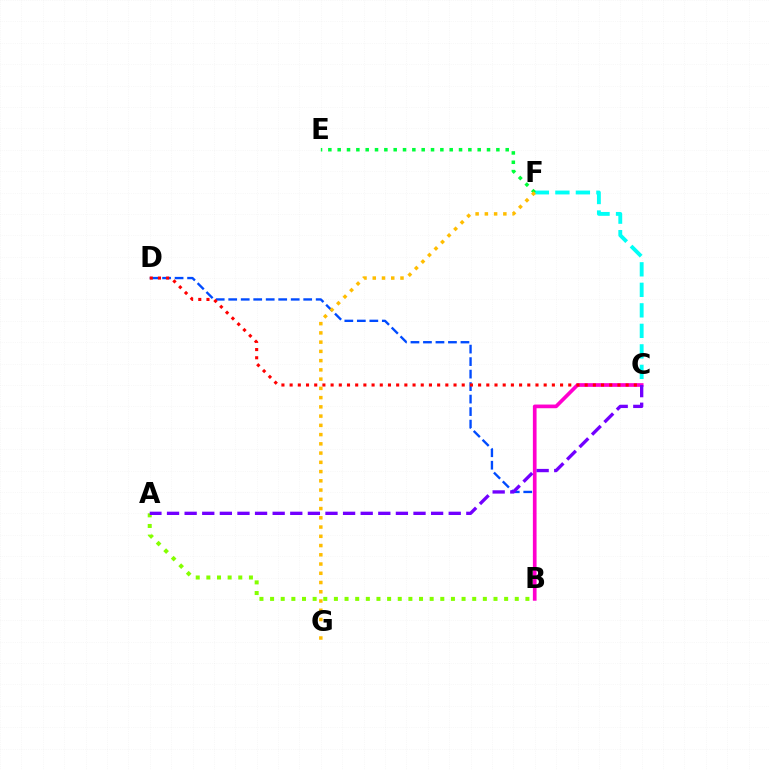{('C', 'F'): [{'color': '#00fff6', 'line_style': 'dashed', 'thickness': 2.79}], ('B', 'D'): [{'color': '#004bff', 'line_style': 'dashed', 'thickness': 1.7}], ('B', 'C'): [{'color': '#ff00cf', 'line_style': 'solid', 'thickness': 2.65}], ('C', 'D'): [{'color': '#ff0000', 'line_style': 'dotted', 'thickness': 2.23}], ('A', 'B'): [{'color': '#84ff00', 'line_style': 'dotted', 'thickness': 2.89}], ('E', 'F'): [{'color': '#00ff39', 'line_style': 'dotted', 'thickness': 2.54}], ('F', 'G'): [{'color': '#ffbd00', 'line_style': 'dotted', 'thickness': 2.51}], ('A', 'C'): [{'color': '#7200ff', 'line_style': 'dashed', 'thickness': 2.39}]}